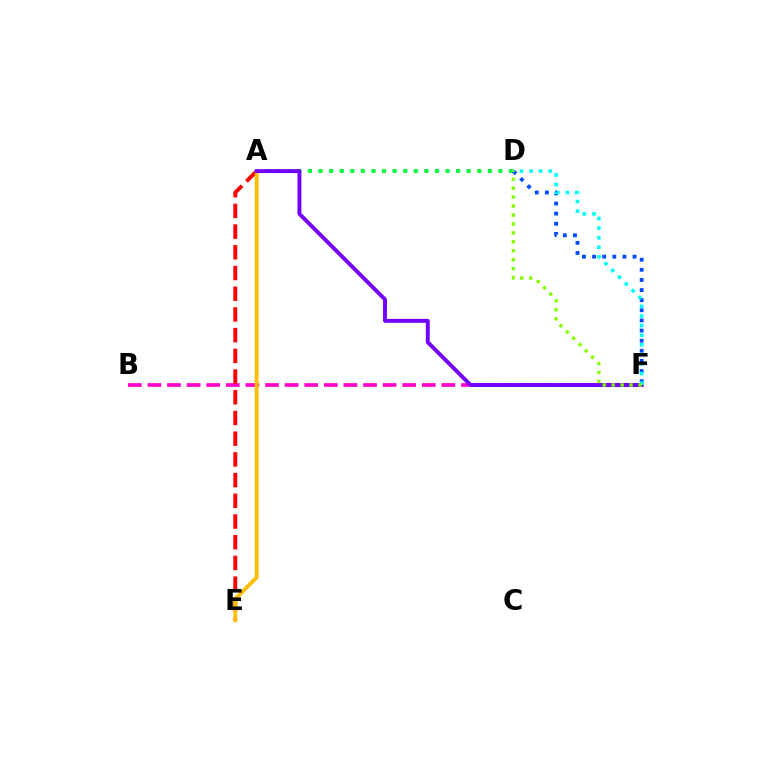{('B', 'F'): [{'color': '#ff00cf', 'line_style': 'dashed', 'thickness': 2.66}], ('A', 'D'): [{'color': '#00ff39', 'line_style': 'dotted', 'thickness': 2.87}], ('A', 'E'): [{'color': '#ff0000', 'line_style': 'dashed', 'thickness': 2.81}, {'color': '#ffbd00', 'line_style': 'solid', 'thickness': 2.74}], ('A', 'F'): [{'color': '#7200ff', 'line_style': 'solid', 'thickness': 2.81}], ('D', 'F'): [{'color': '#004bff', 'line_style': 'dotted', 'thickness': 2.75}, {'color': '#00fff6', 'line_style': 'dotted', 'thickness': 2.61}, {'color': '#84ff00', 'line_style': 'dotted', 'thickness': 2.43}]}